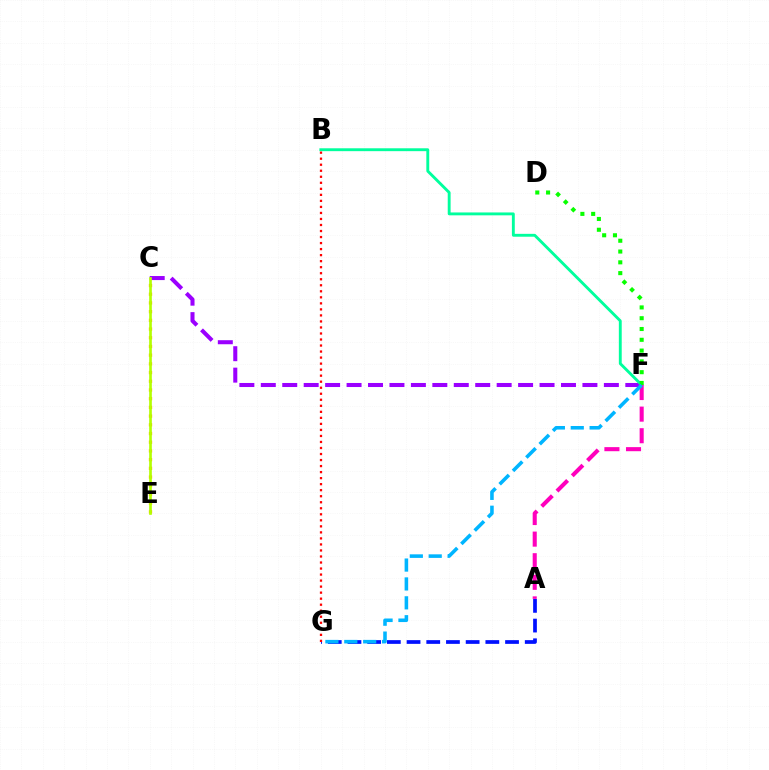{('C', 'F'): [{'color': '#9b00ff', 'line_style': 'dashed', 'thickness': 2.91}], ('C', 'E'): [{'color': '#ffa500', 'line_style': 'dotted', 'thickness': 2.37}, {'color': '#b3ff00', 'line_style': 'solid', 'thickness': 1.93}], ('A', 'G'): [{'color': '#0010ff', 'line_style': 'dashed', 'thickness': 2.68}], ('B', 'F'): [{'color': '#00ff9d', 'line_style': 'solid', 'thickness': 2.07}], ('A', 'F'): [{'color': '#ff00bd', 'line_style': 'dashed', 'thickness': 2.93}], ('B', 'G'): [{'color': '#ff0000', 'line_style': 'dotted', 'thickness': 1.64}], ('D', 'F'): [{'color': '#08ff00', 'line_style': 'dotted', 'thickness': 2.93}], ('F', 'G'): [{'color': '#00b5ff', 'line_style': 'dashed', 'thickness': 2.57}]}